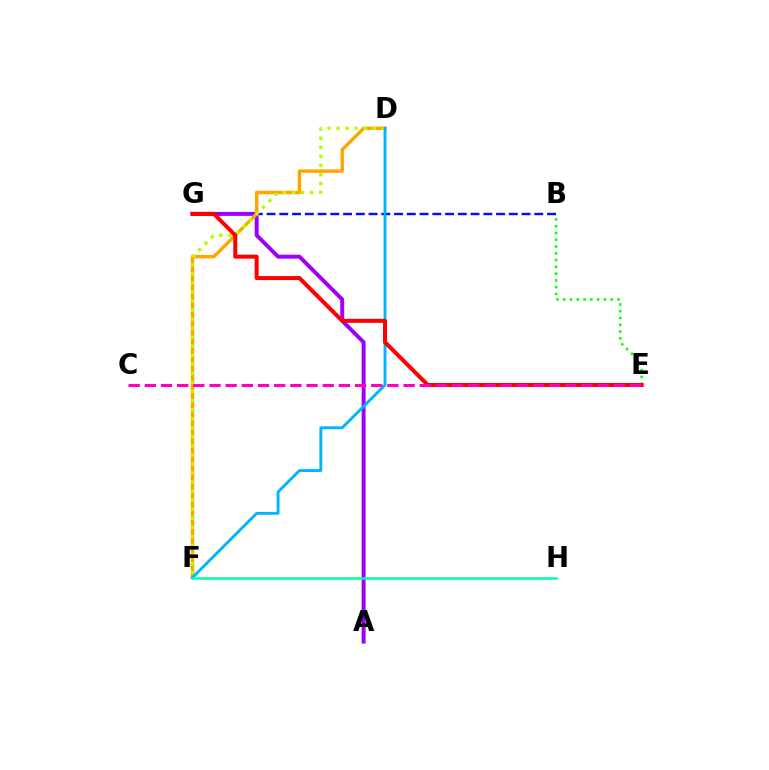{('B', 'G'): [{'color': '#0010ff', 'line_style': 'dashed', 'thickness': 1.73}], ('A', 'G'): [{'color': '#9b00ff', 'line_style': 'solid', 'thickness': 2.83}], ('D', 'F'): [{'color': '#ffa500', 'line_style': 'solid', 'thickness': 2.47}, {'color': '#b3ff00', 'line_style': 'dotted', 'thickness': 2.46}, {'color': '#00b5ff', 'line_style': 'solid', 'thickness': 2.07}], ('B', 'E'): [{'color': '#08ff00', 'line_style': 'dotted', 'thickness': 1.84}], ('E', 'G'): [{'color': '#ff0000', 'line_style': 'solid', 'thickness': 2.89}], ('C', 'E'): [{'color': '#ff00bd', 'line_style': 'dashed', 'thickness': 2.2}], ('F', 'H'): [{'color': '#00ff9d', 'line_style': 'solid', 'thickness': 1.82}]}